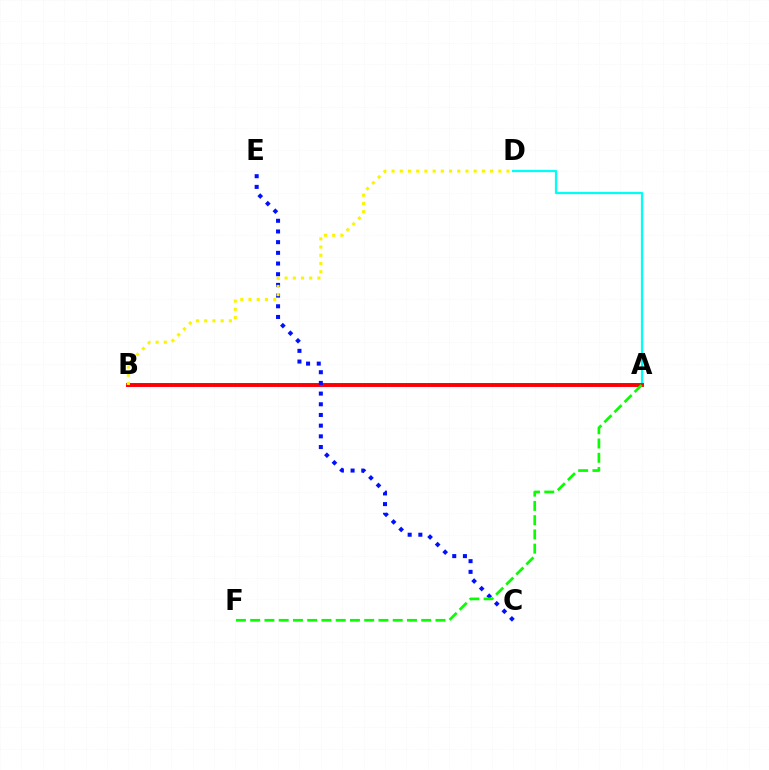{('A', 'B'): [{'color': '#ee00ff', 'line_style': 'solid', 'thickness': 2.53}, {'color': '#ff0000', 'line_style': 'solid', 'thickness': 2.75}], ('A', 'D'): [{'color': '#00fff6', 'line_style': 'solid', 'thickness': 1.62}], ('C', 'E'): [{'color': '#0010ff', 'line_style': 'dotted', 'thickness': 2.9}], ('A', 'F'): [{'color': '#08ff00', 'line_style': 'dashed', 'thickness': 1.94}], ('B', 'D'): [{'color': '#fcf500', 'line_style': 'dotted', 'thickness': 2.23}]}